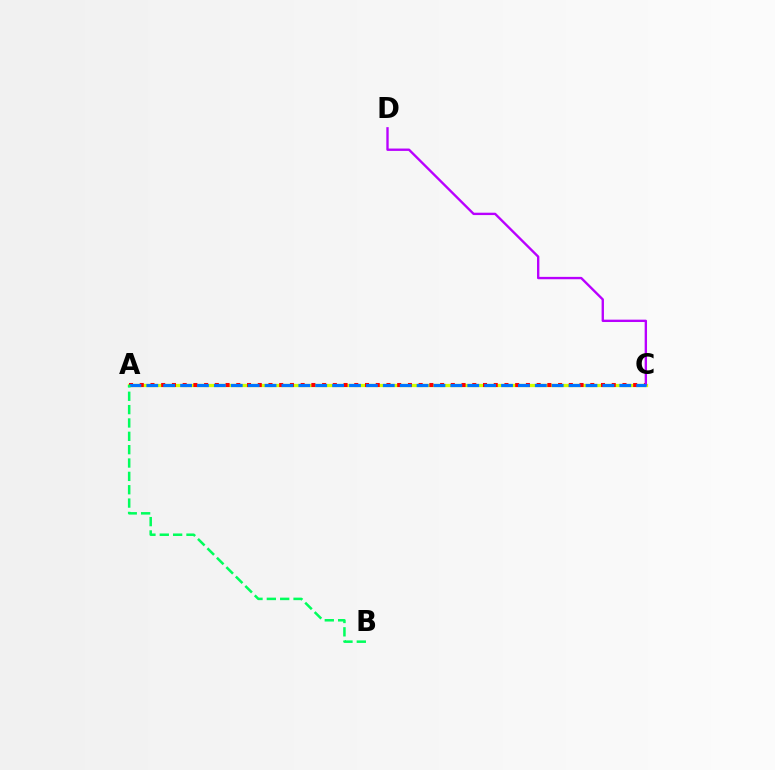{('A', 'C'): [{'color': '#d1ff00', 'line_style': 'solid', 'thickness': 2.35}, {'color': '#ff0000', 'line_style': 'dotted', 'thickness': 2.91}, {'color': '#0074ff', 'line_style': 'dashed', 'thickness': 2.29}], ('C', 'D'): [{'color': '#b900ff', 'line_style': 'solid', 'thickness': 1.7}], ('A', 'B'): [{'color': '#00ff5c', 'line_style': 'dashed', 'thickness': 1.81}]}